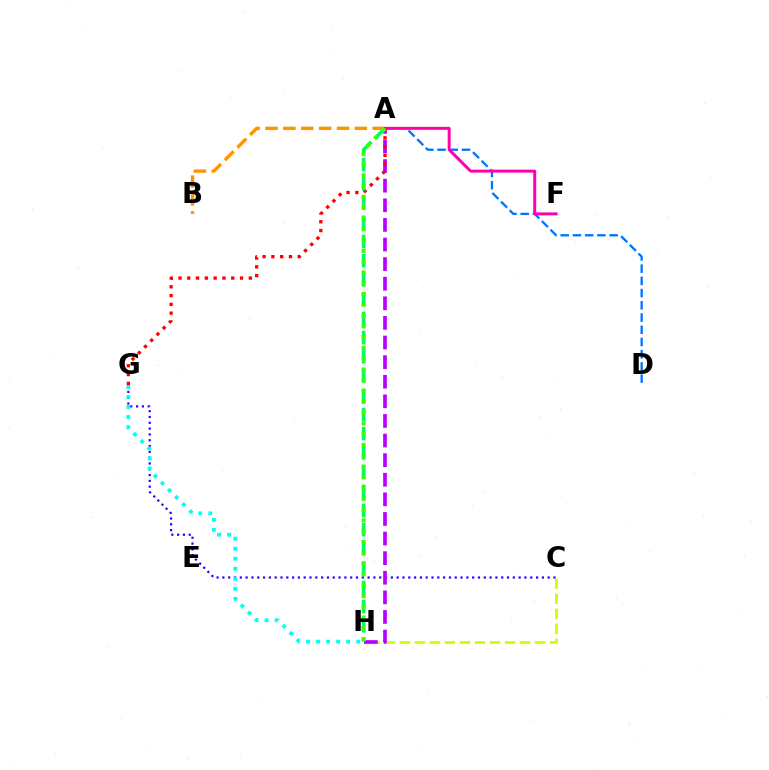{('C', 'G'): [{'color': '#2500ff', 'line_style': 'dotted', 'thickness': 1.58}], ('C', 'H'): [{'color': '#d1ff00', 'line_style': 'dashed', 'thickness': 2.04}], ('A', 'H'): [{'color': '#b900ff', 'line_style': 'dashed', 'thickness': 2.66}, {'color': '#00ff5c', 'line_style': 'dashed', 'thickness': 2.61}, {'color': '#3dff00', 'line_style': 'dotted', 'thickness': 2.93}], ('A', 'D'): [{'color': '#0074ff', 'line_style': 'dashed', 'thickness': 1.66}], ('A', 'B'): [{'color': '#ff9400', 'line_style': 'dashed', 'thickness': 2.43}], ('A', 'F'): [{'color': '#ff00ac', 'line_style': 'solid', 'thickness': 2.14}], ('A', 'G'): [{'color': '#ff0000', 'line_style': 'dotted', 'thickness': 2.39}], ('G', 'H'): [{'color': '#00fff6', 'line_style': 'dotted', 'thickness': 2.73}]}